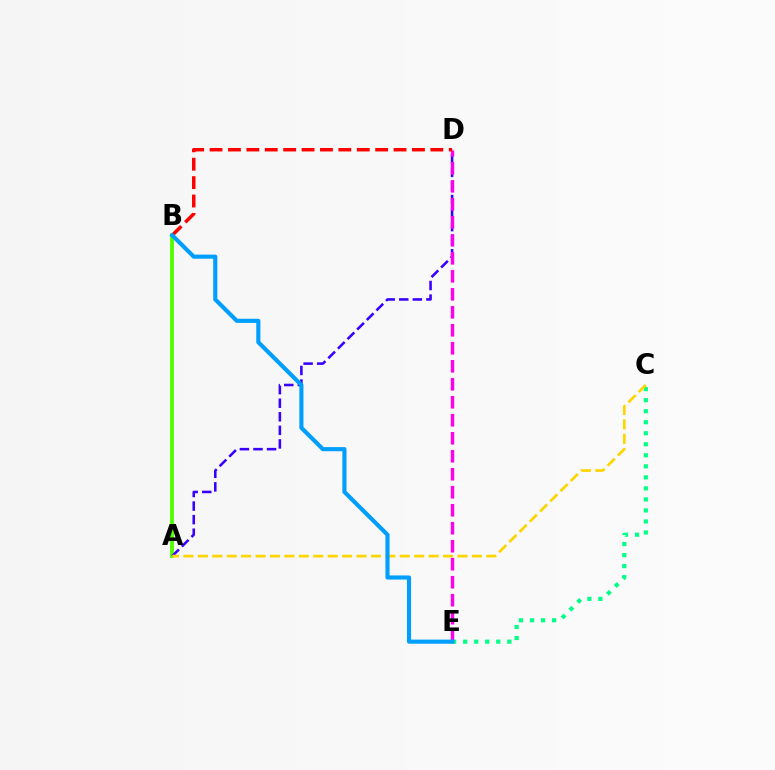{('A', 'B'): [{'color': '#4fff00', 'line_style': 'solid', 'thickness': 2.76}], ('A', 'D'): [{'color': '#3700ff', 'line_style': 'dashed', 'thickness': 1.84}], ('C', 'E'): [{'color': '#00ff86', 'line_style': 'dotted', 'thickness': 3.0}], ('A', 'C'): [{'color': '#ffd500', 'line_style': 'dashed', 'thickness': 1.96}], ('D', 'E'): [{'color': '#ff00ed', 'line_style': 'dashed', 'thickness': 2.44}], ('B', 'D'): [{'color': '#ff0000', 'line_style': 'dashed', 'thickness': 2.5}], ('B', 'E'): [{'color': '#009eff', 'line_style': 'solid', 'thickness': 2.97}]}